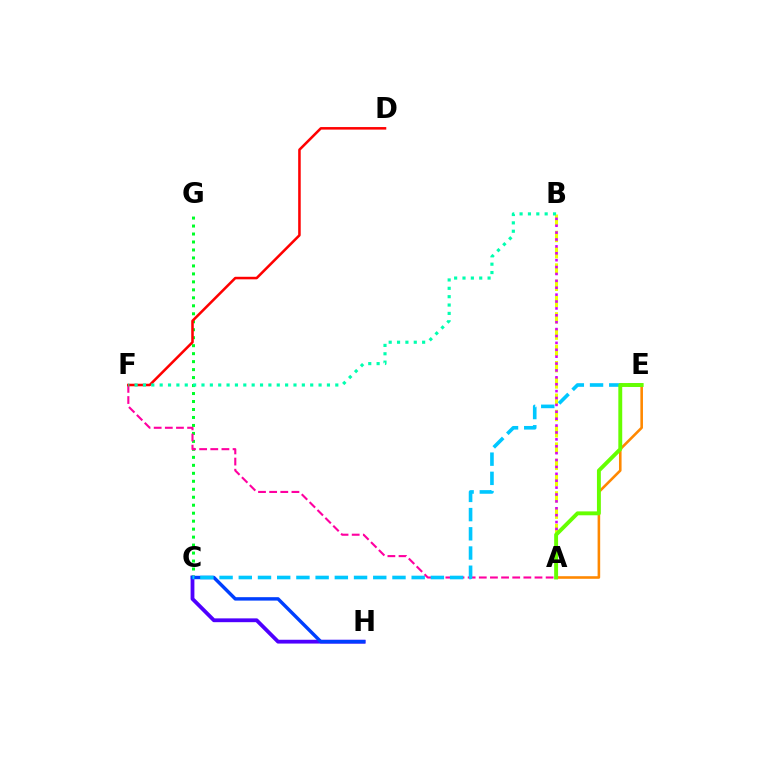{('C', 'H'): [{'color': '#4f00ff', 'line_style': 'solid', 'thickness': 2.74}, {'color': '#003fff', 'line_style': 'solid', 'thickness': 2.47}], ('C', 'G'): [{'color': '#00ff27', 'line_style': 'dotted', 'thickness': 2.17}], ('A', 'F'): [{'color': '#ff00a0', 'line_style': 'dashed', 'thickness': 1.51}], ('A', 'B'): [{'color': '#eeff00', 'line_style': 'dashed', 'thickness': 2.21}, {'color': '#d600ff', 'line_style': 'dotted', 'thickness': 1.87}], ('D', 'F'): [{'color': '#ff0000', 'line_style': 'solid', 'thickness': 1.83}], ('A', 'E'): [{'color': '#ff8800', 'line_style': 'solid', 'thickness': 1.86}, {'color': '#66ff00', 'line_style': 'solid', 'thickness': 2.81}], ('C', 'E'): [{'color': '#00c7ff', 'line_style': 'dashed', 'thickness': 2.61}], ('B', 'F'): [{'color': '#00ffaf', 'line_style': 'dotted', 'thickness': 2.27}]}